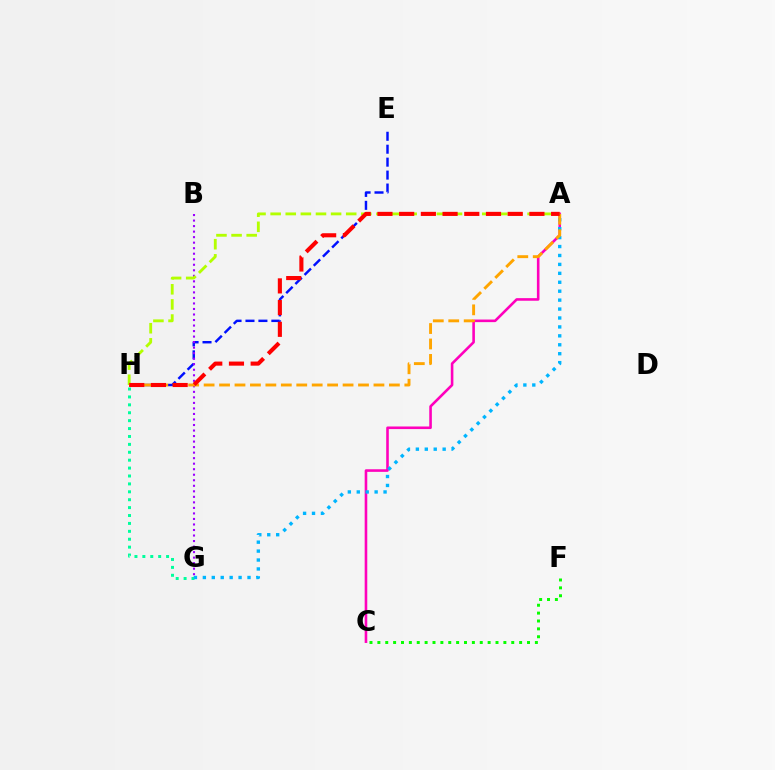{('G', 'H'): [{'color': '#00ff9d', 'line_style': 'dotted', 'thickness': 2.15}], ('A', 'C'): [{'color': '#ff00bd', 'line_style': 'solid', 'thickness': 1.87}], ('E', 'H'): [{'color': '#0010ff', 'line_style': 'dashed', 'thickness': 1.76}], ('B', 'G'): [{'color': '#9b00ff', 'line_style': 'dotted', 'thickness': 1.5}], ('A', 'G'): [{'color': '#00b5ff', 'line_style': 'dotted', 'thickness': 2.43}], ('C', 'F'): [{'color': '#08ff00', 'line_style': 'dotted', 'thickness': 2.14}], ('A', 'H'): [{'color': '#ffa500', 'line_style': 'dashed', 'thickness': 2.1}, {'color': '#b3ff00', 'line_style': 'dashed', 'thickness': 2.05}, {'color': '#ff0000', 'line_style': 'dashed', 'thickness': 2.95}]}